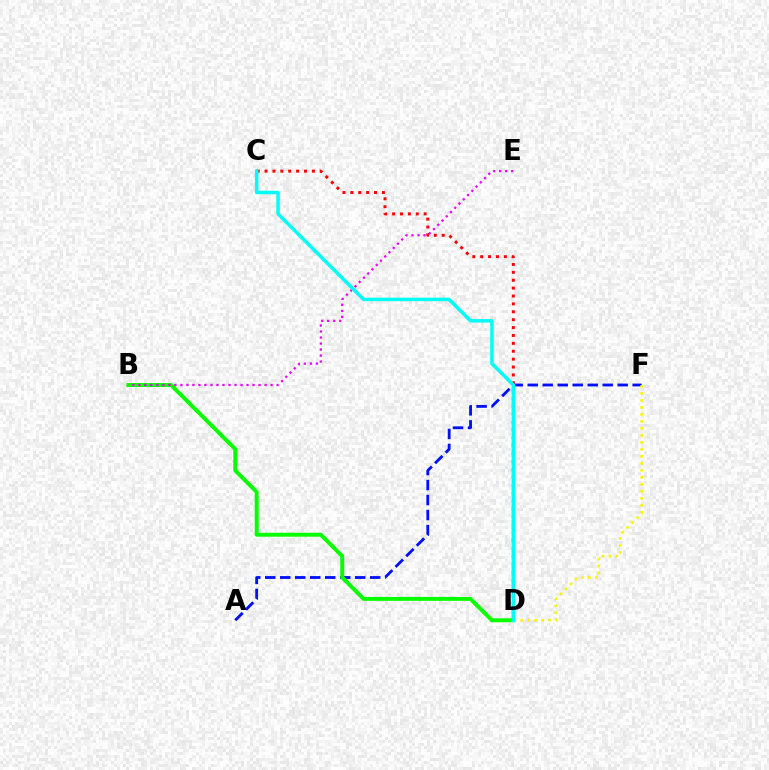{('C', 'D'): [{'color': '#ff0000', 'line_style': 'dotted', 'thickness': 2.14}, {'color': '#00fff6', 'line_style': 'solid', 'thickness': 2.52}], ('A', 'F'): [{'color': '#0010ff', 'line_style': 'dashed', 'thickness': 2.04}], ('B', 'D'): [{'color': '#08ff00', 'line_style': 'solid', 'thickness': 2.85}], ('B', 'E'): [{'color': '#ee00ff', 'line_style': 'dotted', 'thickness': 1.63}], ('D', 'F'): [{'color': '#fcf500', 'line_style': 'dotted', 'thickness': 1.9}]}